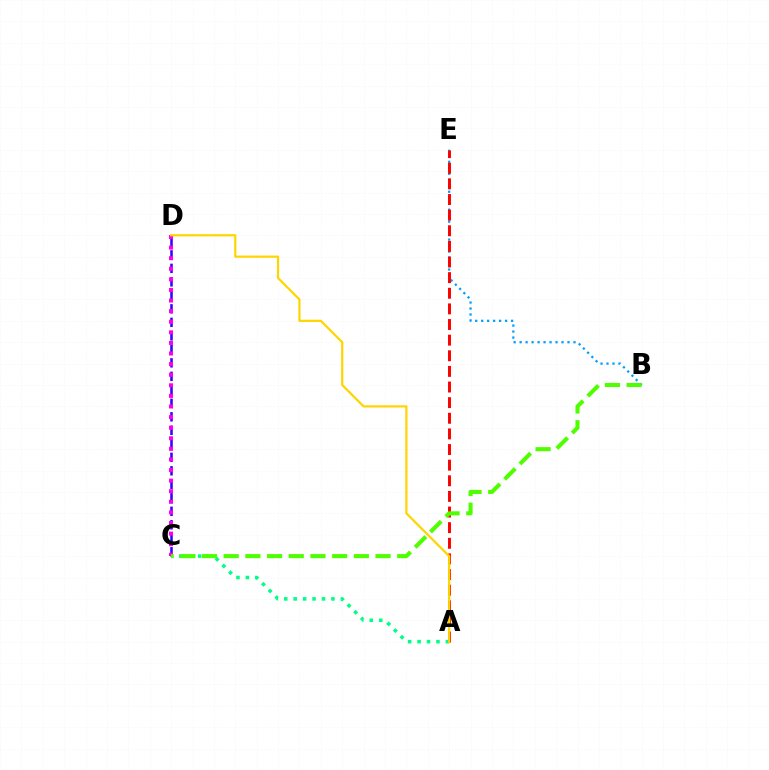{('A', 'C'): [{'color': '#00ff86', 'line_style': 'dotted', 'thickness': 2.57}], ('B', 'E'): [{'color': '#009eff', 'line_style': 'dotted', 'thickness': 1.63}], ('A', 'E'): [{'color': '#ff0000', 'line_style': 'dashed', 'thickness': 2.12}], ('C', 'D'): [{'color': '#3700ff', 'line_style': 'dashed', 'thickness': 1.83}, {'color': '#ff00ed', 'line_style': 'dotted', 'thickness': 2.88}], ('B', 'C'): [{'color': '#4fff00', 'line_style': 'dashed', 'thickness': 2.95}], ('A', 'D'): [{'color': '#ffd500', 'line_style': 'solid', 'thickness': 1.6}]}